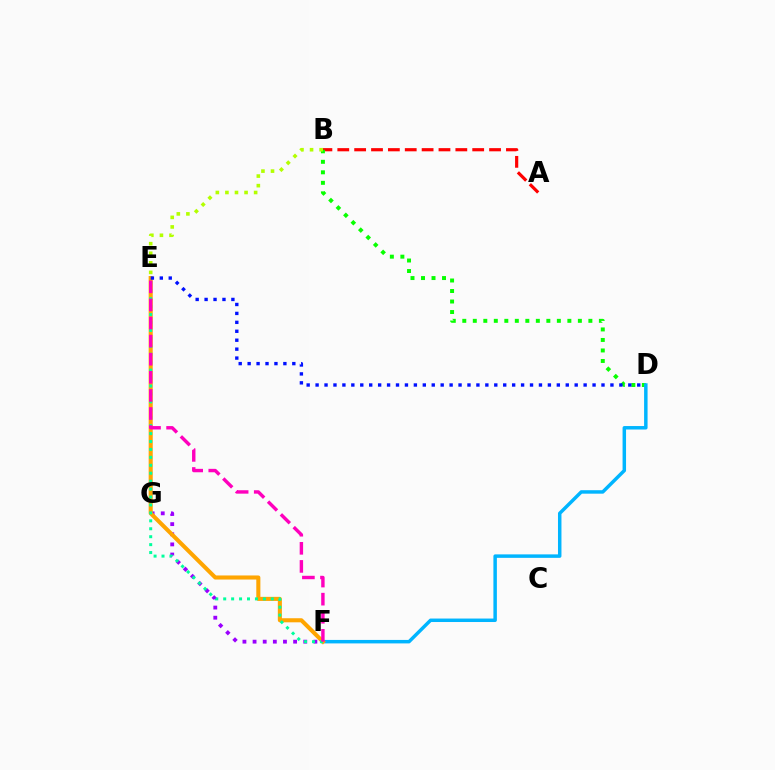{('A', 'B'): [{'color': '#ff0000', 'line_style': 'dashed', 'thickness': 2.29}], ('F', 'G'): [{'color': '#9b00ff', 'line_style': 'dotted', 'thickness': 2.75}], ('B', 'D'): [{'color': '#08ff00', 'line_style': 'dotted', 'thickness': 2.85}], ('D', 'F'): [{'color': '#00b5ff', 'line_style': 'solid', 'thickness': 2.5}], ('B', 'E'): [{'color': '#b3ff00', 'line_style': 'dotted', 'thickness': 2.6}], ('E', 'F'): [{'color': '#ffa500', 'line_style': 'solid', 'thickness': 2.93}, {'color': '#00ff9d', 'line_style': 'dotted', 'thickness': 2.16}, {'color': '#ff00bd', 'line_style': 'dashed', 'thickness': 2.46}], ('D', 'E'): [{'color': '#0010ff', 'line_style': 'dotted', 'thickness': 2.43}]}